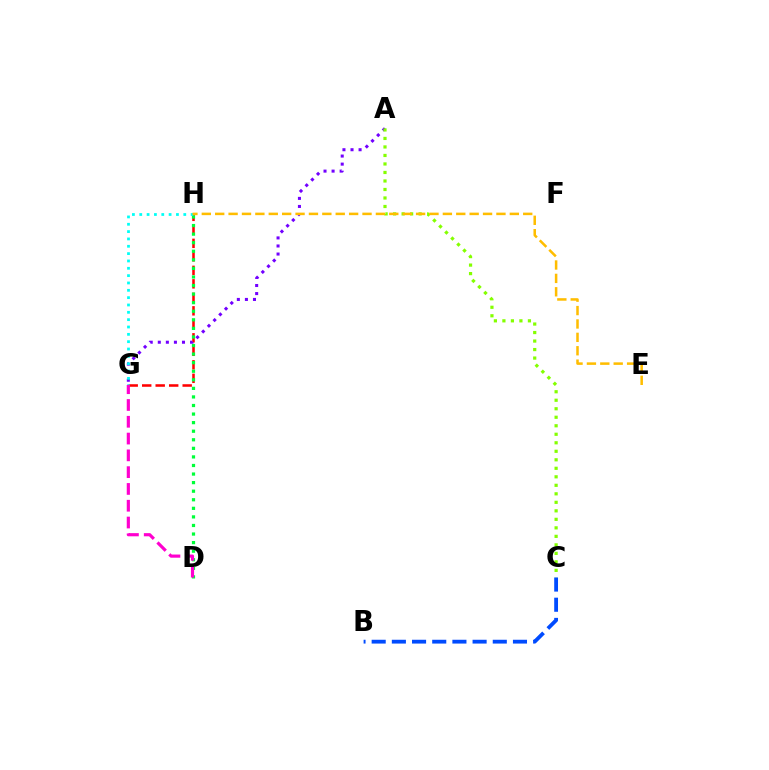{('G', 'H'): [{'color': '#ff0000', 'line_style': 'dashed', 'thickness': 1.83}, {'color': '#00fff6', 'line_style': 'dotted', 'thickness': 1.99}], ('D', 'H'): [{'color': '#00ff39', 'line_style': 'dotted', 'thickness': 2.33}], ('A', 'G'): [{'color': '#7200ff', 'line_style': 'dotted', 'thickness': 2.19}], ('D', 'G'): [{'color': '#ff00cf', 'line_style': 'dashed', 'thickness': 2.28}], ('A', 'C'): [{'color': '#84ff00', 'line_style': 'dotted', 'thickness': 2.31}], ('E', 'H'): [{'color': '#ffbd00', 'line_style': 'dashed', 'thickness': 1.82}], ('B', 'C'): [{'color': '#004bff', 'line_style': 'dashed', 'thickness': 2.74}]}